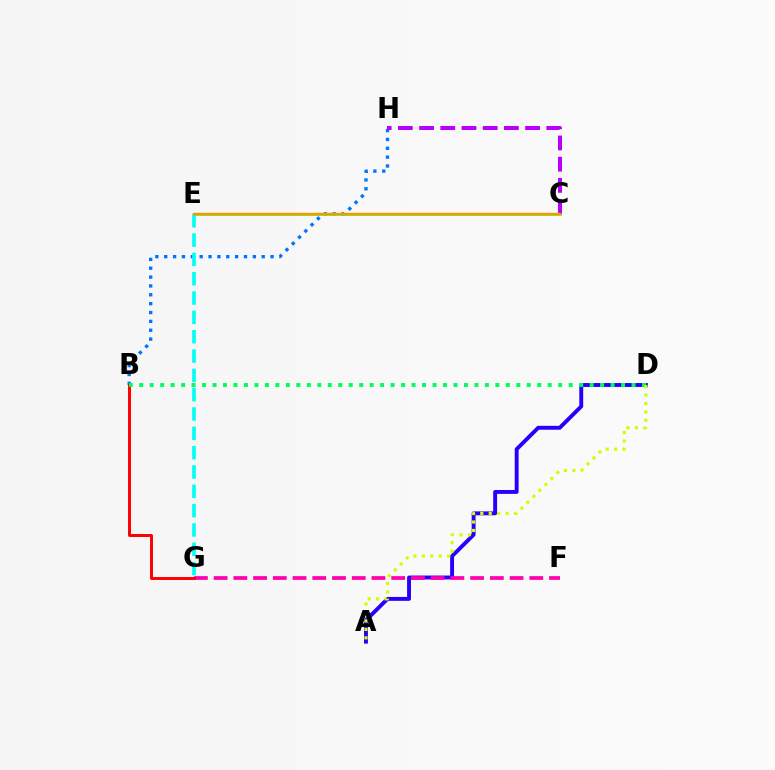{('B', 'H'): [{'color': '#0074ff', 'line_style': 'dotted', 'thickness': 2.41}], ('A', 'D'): [{'color': '#2500ff', 'line_style': 'solid', 'thickness': 2.81}, {'color': '#d1ff00', 'line_style': 'dotted', 'thickness': 2.29}], ('F', 'G'): [{'color': '#ff00ac', 'line_style': 'dashed', 'thickness': 2.68}], ('C', 'E'): [{'color': '#3dff00', 'line_style': 'solid', 'thickness': 1.88}, {'color': '#ff9400', 'line_style': 'solid', 'thickness': 1.74}], ('B', 'G'): [{'color': '#ff0000', 'line_style': 'solid', 'thickness': 2.13}], ('B', 'D'): [{'color': '#00ff5c', 'line_style': 'dotted', 'thickness': 2.85}], ('C', 'H'): [{'color': '#b900ff', 'line_style': 'dashed', 'thickness': 2.88}], ('E', 'G'): [{'color': '#00fff6', 'line_style': 'dashed', 'thickness': 2.63}]}